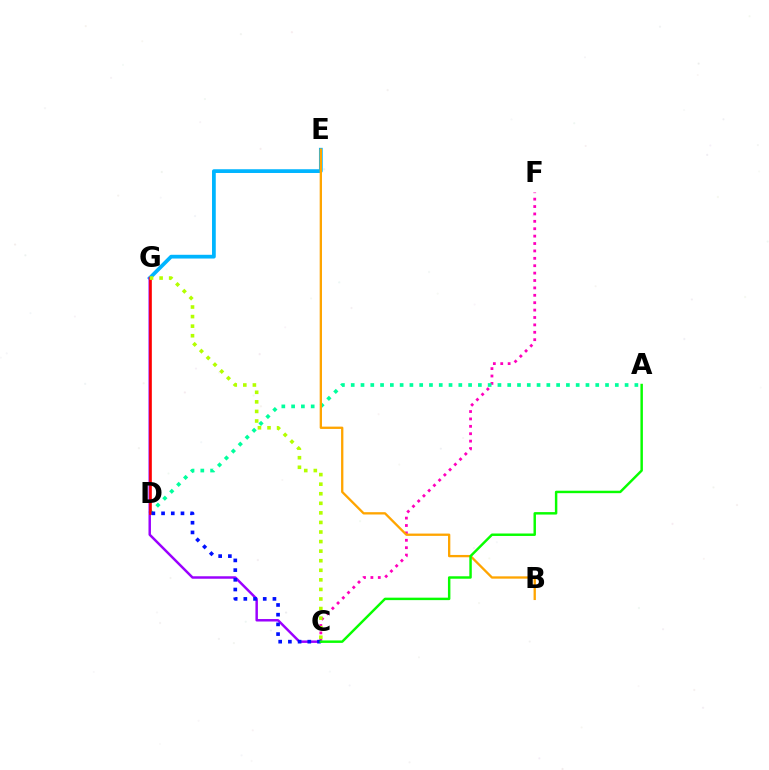{('E', 'G'): [{'color': '#00b5ff', 'line_style': 'solid', 'thickness': 2.7}], ('C', 'F'): [{'color': '#ff00bd', 'line_style': 'dotted', 'thickness': 2.01}], ('A', 'D'): [{'color': '#00ff9d', 'line_style': 'dotted', 'thickness': 2.66}], ('B', 'E'): [{'color': '#ffa500', 'line_style': 'solid', 'thickness': 1.67}], ('C', 'G'): [{'color': '#9b00ff', 'line_style': 'solid', 'thickness': 1.78}, {'color': '#b3ff00', 'line_style': 'dotted', 'thickness': 2.6}], ('D', 'G'): [{'color': '#ff0000', 'line_style': 'solid', 'thickness': 1.9}], ('C', 'D'): [{'color': '#0010ff', 'line_style': 'dotted', 'thickness': 2.64}], ('A', 'C'): [{'color': '#08ff00', 'line_style': 'solid', 'thickness': 1.77}]}